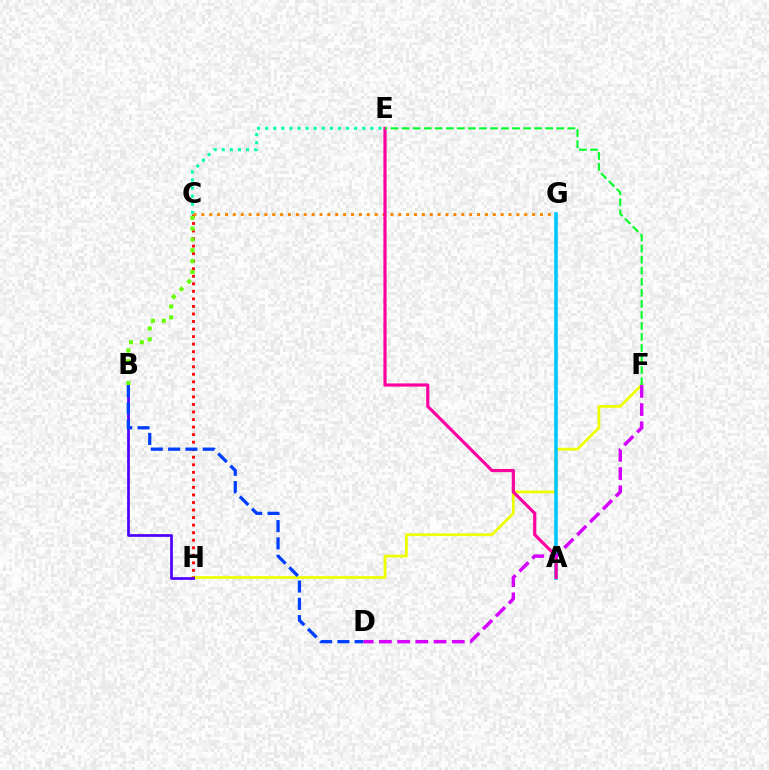{('F', 'H'): [{'color': '#eeff00', 'line_style': 'solid', 'thickness': 2.0}], ('C', 'H'): [{'color': '#ff0000', 'line_style': 'dotted', 'thickness': 2.05}], ('C', 'G'): [{'color': '#ff8800', 'line_style': 'dotted', 'thickness': 2.14}], ('A', 'G'): [{'color': '#00c7ff', 'line_style': 'solid', 'thickness': 2.58}], ('A', 'E'): [{'color': '#ff00a0', 'line_style': 'solid', 'thickness': 2.29}], ('B', 'H'): [{'color': '#4f00ff', 'line_style': 'solid', 'thickness': 1.96}], ('B', 'D'): [{'color': '#003fff', 'line_style': 'dashed', 'thickness': 2.35}], ('B', 'C'): [{'color': '#66ff00', 'line_style': 'dotted', 'thickness': 2.95}], ('C', 'E'): [{'color': '#00ffaf', 'line_style': 'dotted', 'thickness': 2.2}], ('E', 'F'): [{'color': '#00ff27', 'line_style': 'dashed', 'thickness': 1.5}], ('D', 'F'): [{'color': '#d600ff', 'line_style': 'dashed', 'thickness': 2.47}]}